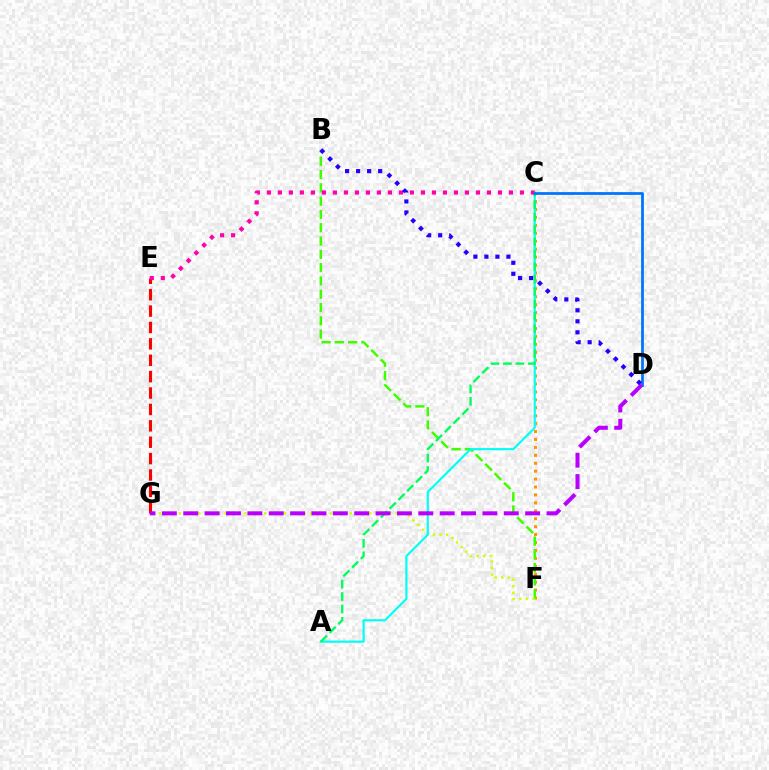{('C', 'F'): [{'color': '#ff9400', 'line_style': 'dotted', 'thickness': 2.15}], ('B', 'F'): [{'color': '#3dff00', 'line_style': 'dashed', 'thickness': 1.81}], ('E', 'G'): [{'color': '#ff0000', 'line_style': 'dashed', 'thickness': 2.23}], ('F', 'G'): [{'color': '#d1ff00', 'line_style': 'dotted', 'thickness': 1.79}], ('A', 'C'): [{'color': '#00fff6', 'line_style': 'solid', 'thickness': 1.56}, {'color': '#00ff5c', 'line_style': 'dashed', 'thickness': 1.69}], ('C', 'E'): [{'color': '#ff00ac', 'line_style': 'dotted', 'thickness': 2.99}], ('C', 'D'): [{'color': '#0074ff', 'line_style': 'solid', 'thickness': 1.99}], ('D', 'G'): [{'color': '#b900ff', 'line_style': 'dashed', 'thickness': 2.9}], ('B', 'D'): [{'color': '#2500ff', 'line_style': 'dotted', 'thickness': 2.99}]}